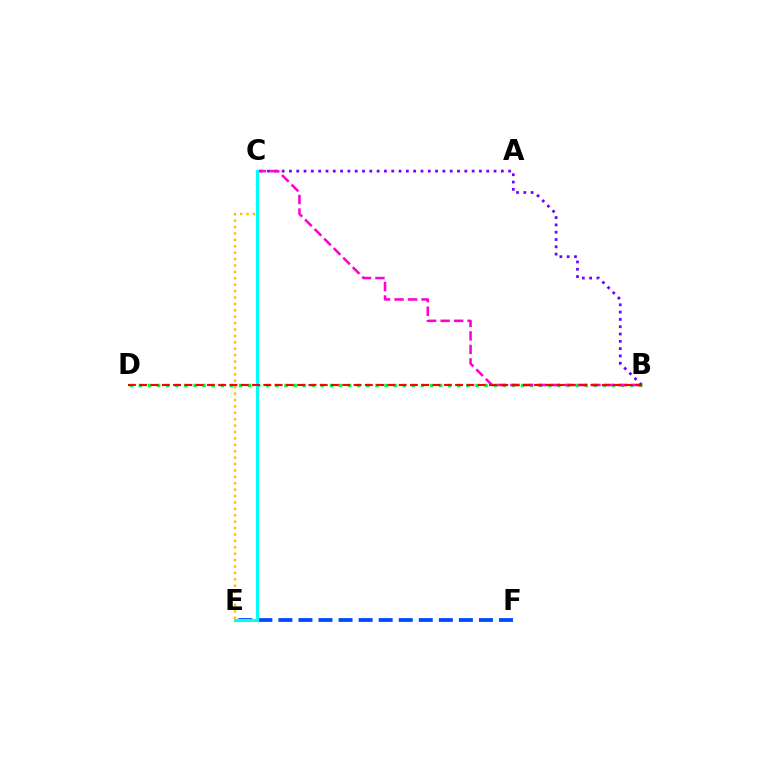{('E', 'F'): [{'color': '#004bff', 'line_style': 'dashed', 'thickness': 2.72}], ('C', 'E'): [{'color': '#ffbd00', 'line_style': 'dotted', 'thickness': 1.74}, {'color': '#84ff00', 'line_style': 'dashed', 'thickness': 2.09}, {'color': '#00fff6', 'line_style': 'solid', 'thickness': 2.15}], ('B', 'D'): [{'color': '#00ff39', 'line_style': 'dotted', 'thickness': 2.47}, {'color': '#ff0000', 'line_style': 'dashed', 'thickness': 1.53}], ('B', 'C'): [{'color': '#7200ff', 'line_style': 'dotted', 'thickness': 1.99}, {'color': '#ff00cf', 'line_style': 'dashed', 'thickness': 1.83}]}